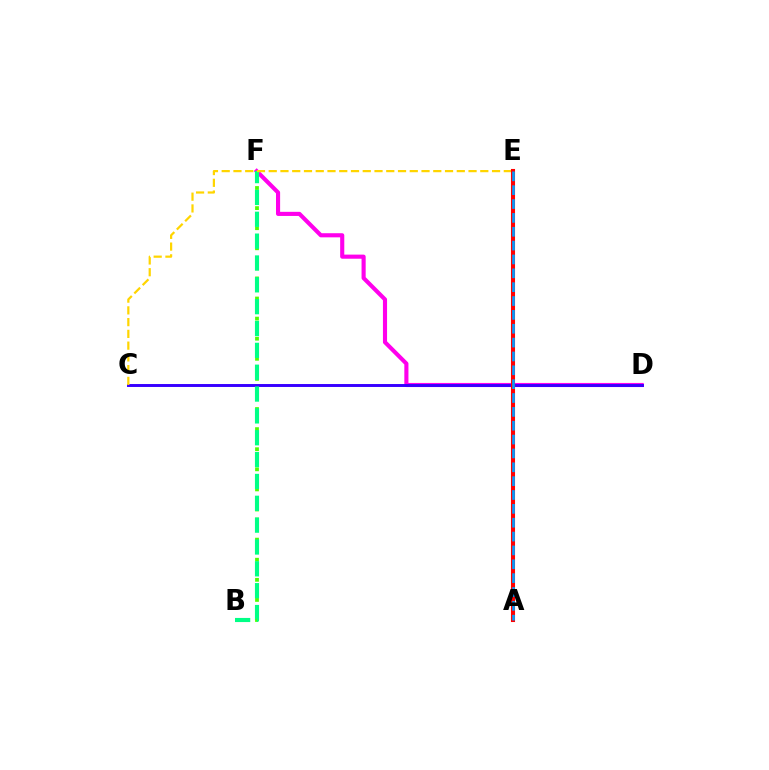{('D', 'F'): [{'color': '#ff00ed', 'line_style': 'solid', 'thickness': 2.96}], ('B', 'F'): [{'color': '#4fff00', 'line_style': 'dotted', 'thickness': 2.73}, {'color': '#00ff86', 'line_style': 'dashed', 'thickness': 2.97}], ('C', 'D'): [{'color': '#3700ff', 'line_style': 'solid', 'thickness': 2.11}], ('C', 'E'): [{'color': '#ffd500', 'line_style': 'dashed', 'thickness': 1.6}], ('A', 'E'): [{'color': '#ff0000', 'line_style': 'solid', 'thickness': 2.94}, {'color': '#009eff', 'line_style': 'dashed', 'thickness': 1.88}]}